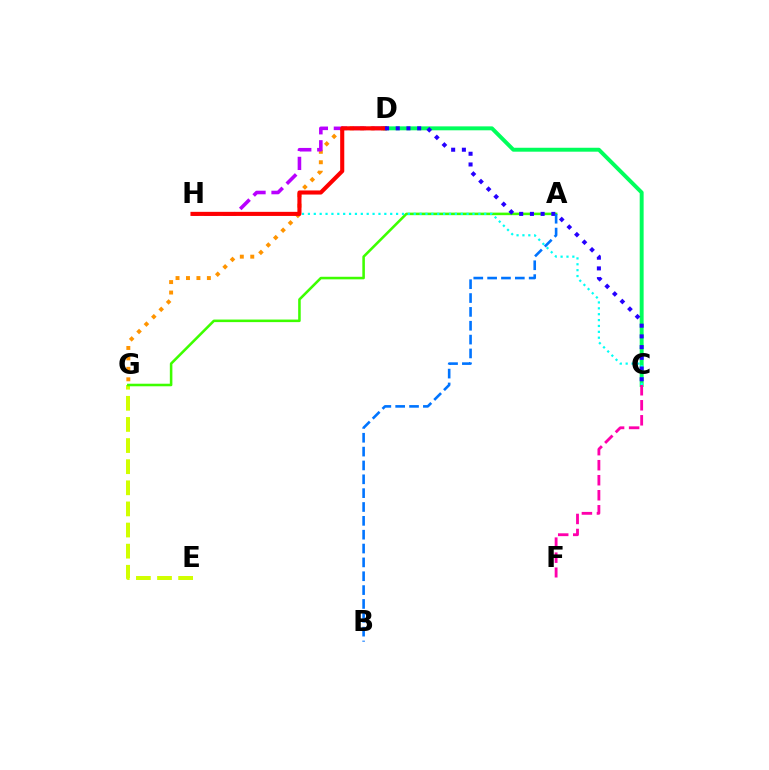{('D', 'G'): [{'color': '#ff9400', 'line_style': 'dotted', 'thickness': 2.84}], ('E', 'G'): [{'color': '#d1ff00', 'line_style': 'dashed', 'thickness': 2.87}], ('C', 'D'): [{'color': '#00ff5c', 'line_style': 'solid', 'thickness': 2.83}, {'color': '#2500ff', 'line_style': 'dotted', 'thickness': 2.91}], ('A', 'G'): [{'color': '#3dff00', 'line_style': 'solid', 'thickness': 1.84}], ('D', 'H'): [{'color': '#b900ff', 'line_style': 'dashed', 'thickness': 2.58}, {'color': '#ff0000', 'line_style': 'solid', 'thickness': 2.95}], ('C', 'F'): [{'color': '#ff00ac', 'line_style': 'dashed', 'thickness': 2.04}], ('C', 'H'): [{'color': '#00fff6', 'line_style': 'dotted', 'thickness': 1.6}], ('A', 'B'): [{'color': '#0074ff', 'line_style': 'dashed', 'thickness': 1.88}]}